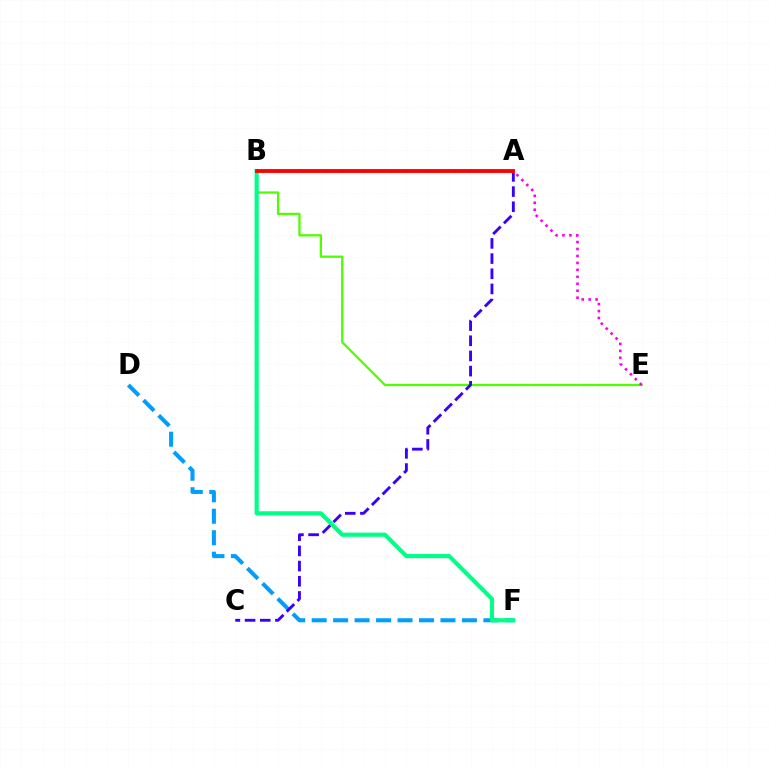{('B', 'E'): [{'color': '#4fff00', 'line_style': 'solid', 'thickness': 1.64}], ('D', 'F'): [{'color': '#009eff', 'line_style': 'dashed', 'thickness': 2.92}], ('B', 'F'): [{'color': '#00ff86', 'line_style': 'solid', 'thickness': 2.99}], ('A', 'B'): [{'color': '#ffd500', 'line_style': 'dotted', 'thickness': 1.94}, {'color': '#ff0000', 'line_style': 'solid', 'thickness': 2.76}], ('A', 'E'): [{'color': '#ff00ed', 'line_style': 'dotted', 'thickness': 1.89}], ('A', 'C'): [{'color': '#3700ff', 'line_style': 'dashed', 'thickness': 2.06}]}